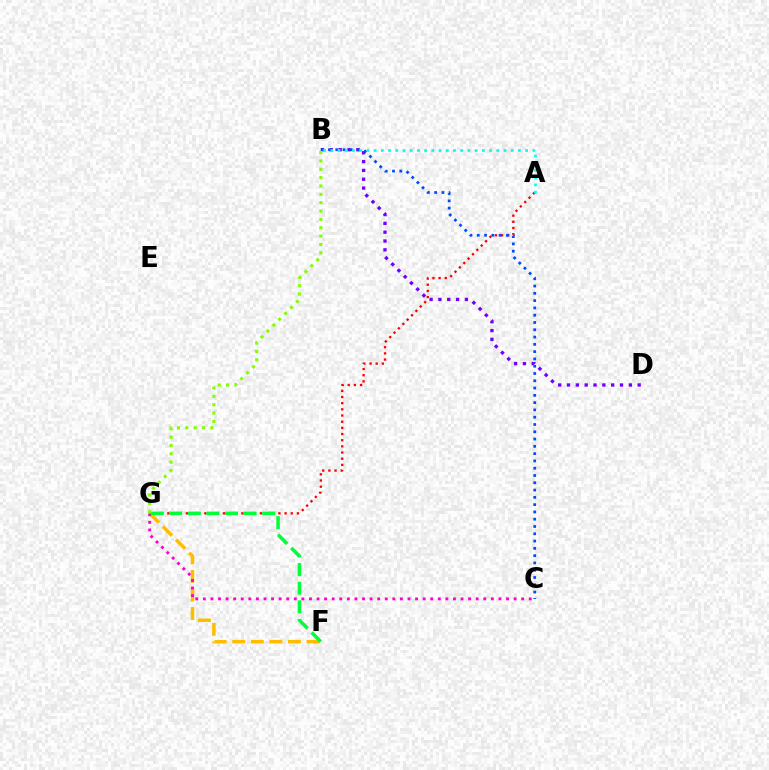{('F', 'G'): [{'color': '#ffbd00', 'line_style': 'dashed', 'thickness': 2.52}, {'color': '#00ff39', 'line_style': 'dashed', 'thickness': 2.53}], ('B', 'D'): [{'color': '#7200ff', 'line_style': 'dotted', 'thickness': 2.4}], ('A', 'G'): [{'color': '#ff0000', 'line_style': 'dotted', 'thickness': 1.68}], ('B', 'C'): [{'color': '#004bff', 'line_style': 'dotted', 'thickness': 1.98}], ('C', 'G'): [{'color': '#ff00cf', 'line_style': 'dotted', 'thickness': 2.06}], ('B', 'G'): [{'color': '#84ff00', 'line_style': 'dotted', 'thickness': 2.27}], ('A', 'B'): [{'color': '#00fff6', 'line_style': 'dotted', 'thickness': 1.96}]}